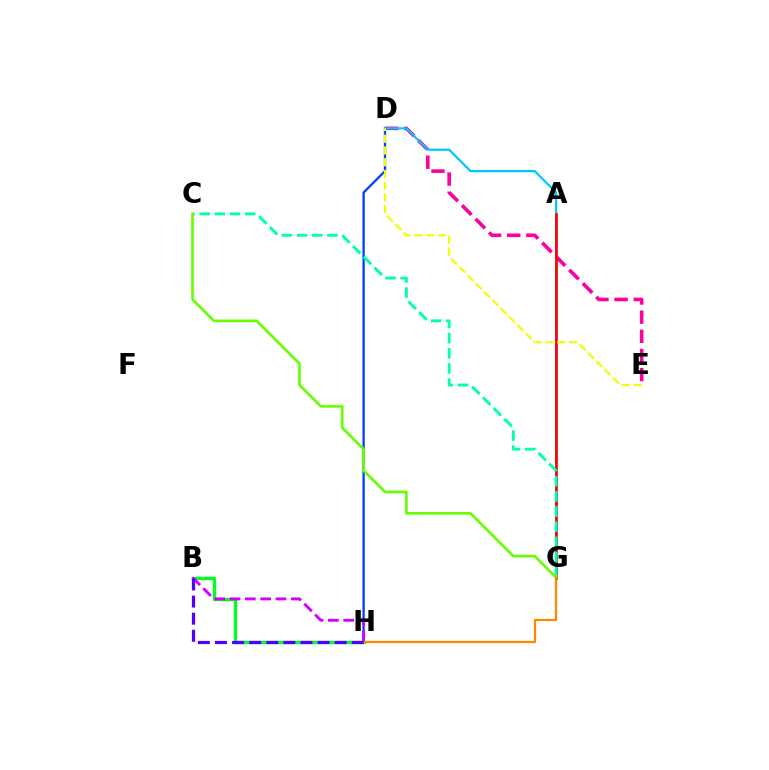{('D', 'E'): [{'color': '#ff00a0', 'line_style': 'dashed', 'thickness': 2.6}, {'color': '#eeff00', 'line_style': 'dashed', 'thickness': 1.6}], ('D', 'H'): [{'color': '#003fff', 'line_style': 'solid', 'thickness': 1.65}], ('D', 'G'): [{'color': '#00c7ff', 'line_style': 'solid', 'thickness': 1.59}], ('B', 'H'): [{'color': '#00ff27', 'line_style': 'solid', 'thickness': 2.44}, {'color': '#d600ff', 'line_style': 'dashed', 'thickness': 2.08}, {'color': '#4f00ff', 'line_style': 'dashed', 'thickness': 2.32}], ('A', 'G'): [{'color': '#ff0000', 'line_style': 'solid', 'thickness': 1.91}], ('C', 'G'): [{'color': '#00ffaf', 'line_style': 'dashed', 'thickness': 2.06}, {'color': '#66ff00', 'line_style': 'solid', 'thickness': 1.92}], ('G', 'H'): [{'color': '#ff8800', 'line_style': 'solid', 'thickness': 1.61}]}